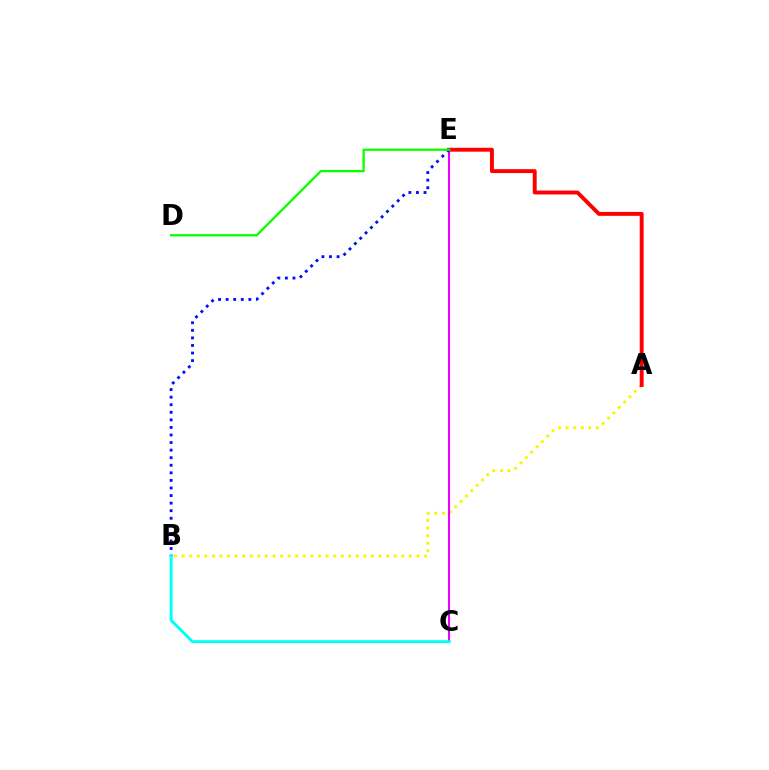{('A', 'B'): [{'color': '#fcf500', 'line_style': 'dotted', 'thickness': 2.06}], ('A', 'E'): [{'color': '#ff0000', 'line_style': 'solid', 'thickness': 2.81}], ('C', 'E'): [{'color': '#ee00ff', 'line_style': 'solid', 'thickness': 1.51}], ('B', 'E'): [{'color': '#0010ff', 'line_style': 'dotted', 'thickness': 2.06}], ('B', 'C'): [{'color': '#00fff6', 'line_style': 'solid', 'thickness': 2.12}], ('D', 'E'): [{'color': '#08ff00', 'line_style': 'solid', 'thickness': 1.64}]}